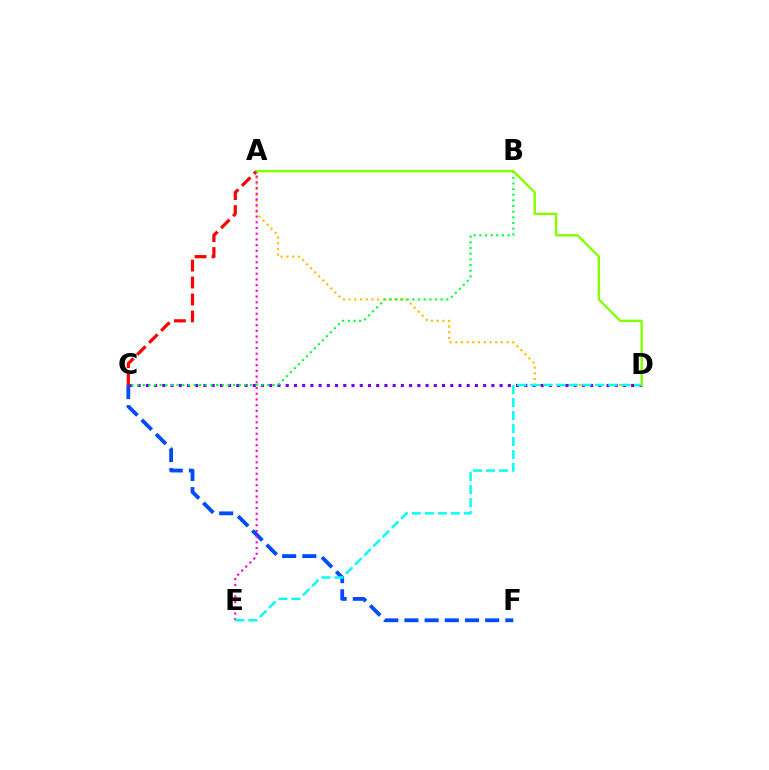{('C', 'F'): [{'color': '#004bff', 'line_style': 'dashed', 'thickness': 2.74}], ('A', 'D'): [{'color': '#ffbd00', 'line_style': 'dotted', 'thickness': 1.55}, {'color': '#84ff00', 'line_style': 'solid', 'thickness': 1.73}], ('C', 'D'): [{'color': '#7200ff', 'line_style': 'dotted', 'thickness': 2.24}], ('B', 'C'): [{'color': '#00ff39', 'line_style': 'dotted', 'thickness': 1.54}], ('A', 'E'): [{'color': '#ff00cf', 'line_style': 'dotted', 'thickness': 1.55}], ('D', 'E'): [{'color': '#00fff6', 'line_style': 'dashed', 'thickness': 1.76}], ('A', 'C'): [{'color': '#ff0000', 'line_style': 'dashed', 'thickness': 2.3}]}